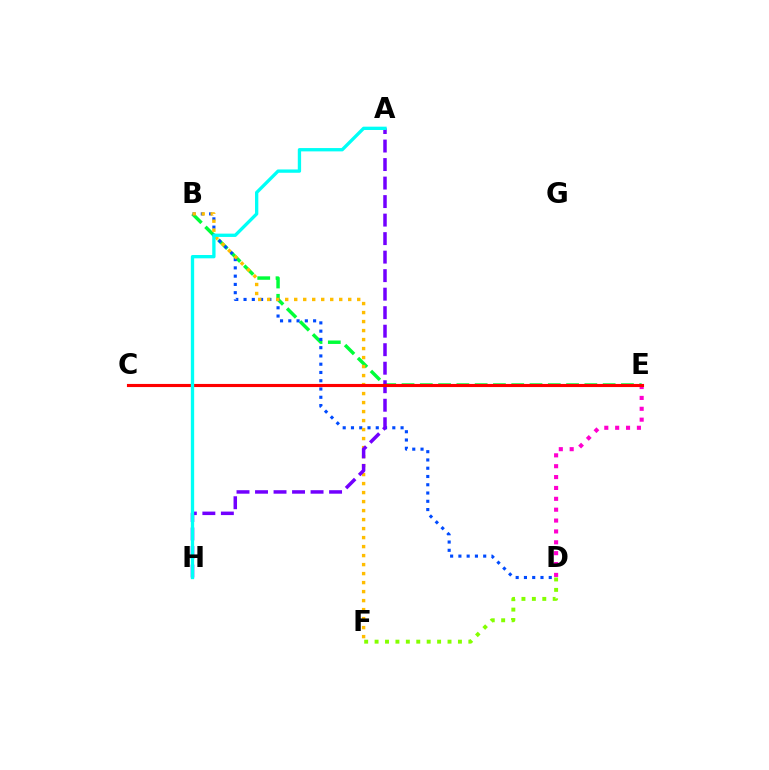{('B', 'E'): [{'color': '#00ff39', 'line_style': 'dashed', 'thickness': 2.48}], ('B', 'D'): [{'color': '#004bff', 'line_style': 'dotted', 'thickness': 2.25}], ('B', 'F'): [{'color': '#ffbd00', 'line_style': 'dotted', 'thickness': 2.45}], ('A', 'H'): [{'color': '#7200ff', 'line_style': 'dashed', 'thickness': 2.52}, {'color': '#00fff6', 'line_style': 'solid', 'thickness': 2.39}], ('D', 'F'): [{'color': '#84ff00', 'line_style': 'dotted', 'thickness': 2.83}], ('D', 'E'): [{'color': '#ff00cf', 'line_style': 'dotted', 'thickness': 2.95}], ('C', 'E'): [{'color': '#ff0000', 'line_style': 'solid', 'thickness': 2.24}]}